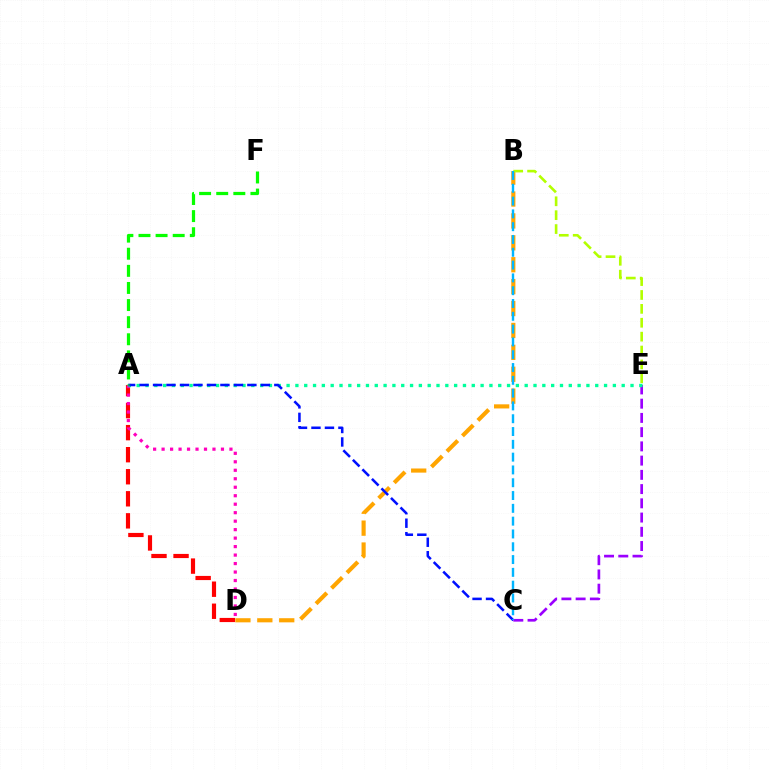{('C', 'E'): [{'color': '#9b00ff', 'line_style': 'dashed', 'thickness': 1.93}], ('A', 'D'): [{'color': '#ff0000', 'line_style': 'dashed', 'thickness': 3.0}, {'color': '#ff00bd', 'line_style': 'dotted', 'thickness': 2.3}], ('B', 'D'): [{'color': '#ffa500', 'line_style': 'dashed', 'thickness': 2.98}], ('B', 'E'): [{'color': '#b3ff00', 'line_style': 'dashed', 'thickness': 1.89}], ('A', 'E'): [{'color': '#00ff9d', 'line_style': 'dotted', 'thickness': 2.4}], ('A', 'C'): [{'color': '#0010ff', 'line_style': 'dashed', 'thickness': 1.83}], ('A', 'F'): [{'color': '#08ff00', 'line_style': 'dashed', 'thickness': 2.32}], ('B', 'C'): [{'color': '#00b5ff', 'line_style': 'dashed', 'thickness': 1.74}]}